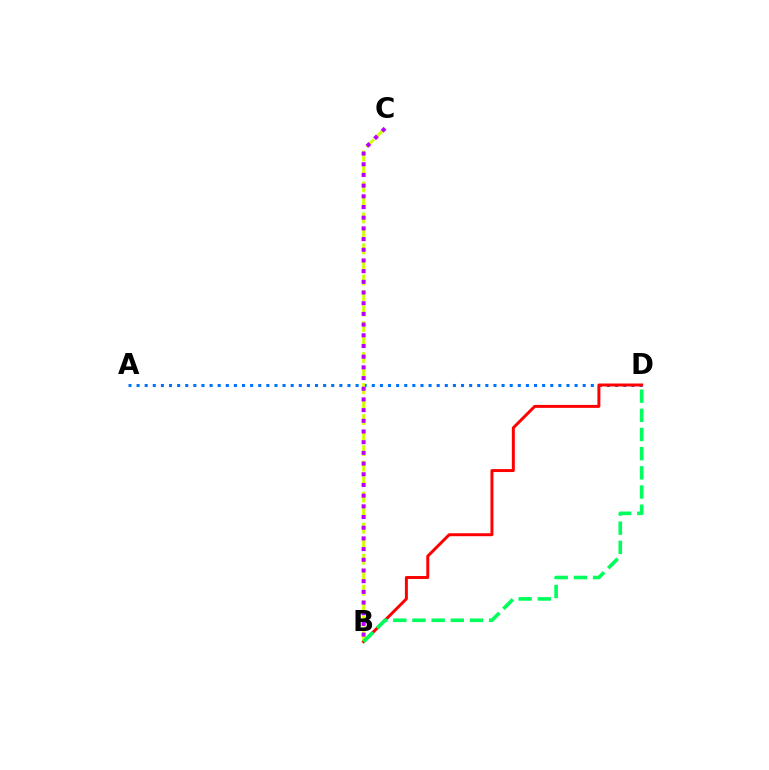{('A', 'D'): [{'color': '#0074ff', 'line_style': 'dotted', 'thickness': 2.2}], ('B', 'C'): [{'color': '#d1ff00', 'line_style': 'dashed', 'thickness': 2.11}, {'color': '#b900ff', 'line_style': 'dotted', 'thickness': 2.9}], ('B', 'D'): [{'color': '#ff0000', 'line_style': 'solid', 'thickness': 2.13}, {'color': '#00ff5c', 'line_style': 'dashed', 'thickness': 2.6}]}